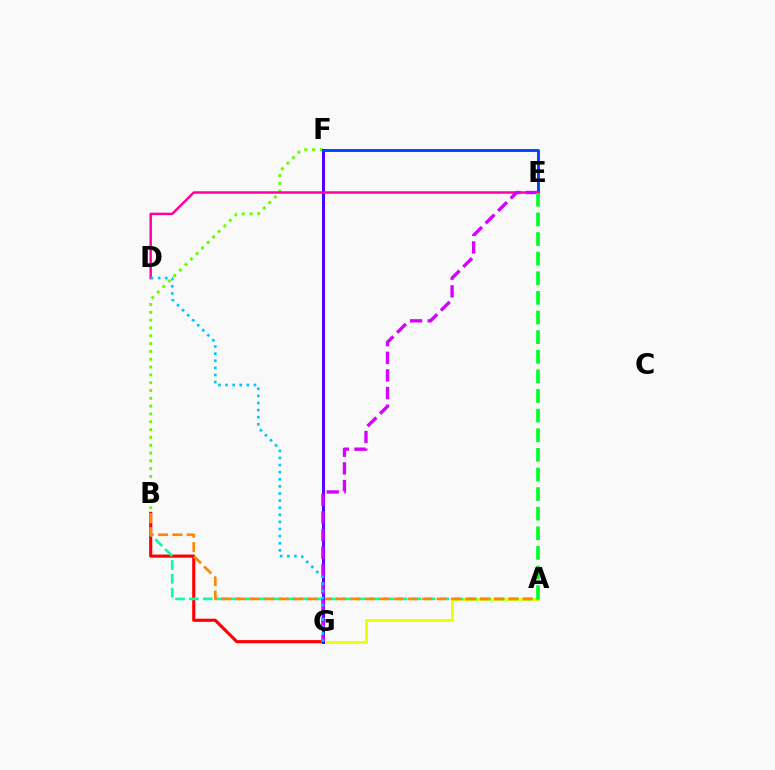{('B', 'G'): [{'color': '#ff0000', 'line_style': 'solid', 'thickness': 2.25}], ('A', 'G'): [{'color': '#eeff00', 'line_style': 'solid', 'thickness': 2.1}], ('A', 'B'): [{'color': '#00ffaf', 'line_style': 'dashed', 'thickness': 1.89}, {'color': '#ff8800', 'line_style': 'dashed', 'thickness': 1.95}], ('B', 'F'): [{'color': '#66ff00', 'line_style': 'dotted', 'thickness': 2.12}], ('F', 'G'): [{'color': '#4f00ff', 'line_style': 'solid', 'thickness': 2.16}], ('E', 'F'): [{'color': '#003fff', 'line_style': 'solid', 'thickness': 2.05}], ('D', 'E'): [{'color': '#ff00a0', 'line_style': 'solid', 'thickness': 1.77}], ('E', 'G'): [{'color': '#d600ff', 'line_style': 'dashed', 'thickness': 2.4}], ('A', 'E'): [{'color': '#00ff27', 'line_style': 'dashed', 'thickness': 2.67}], ('D', 'G'): [{'color': '#00c7ff', 'line_style': 'dotted', 'thickness': 1.93}]}